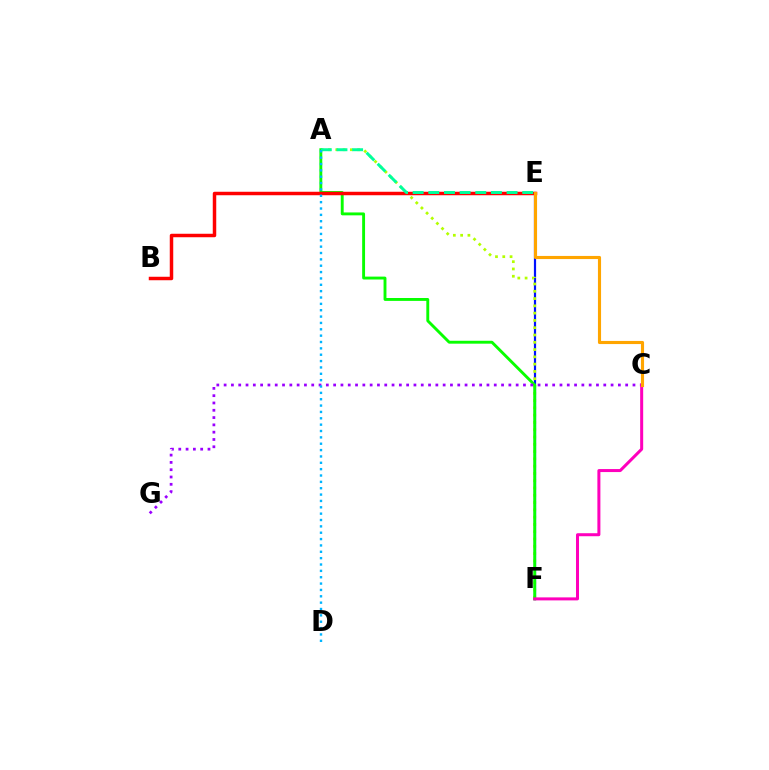{('E', 'F'): [{'color': '#0010ff', 'line_style': 'solid', 'thickness': 1.58}], ('A', 'F'): [{'color': '#b3ff00', 'line_style': 'dotted', 'thickness': 1.98}, {'color': '#08ff00', 'line_style': 'solid', 'thickness': 2.08}], ('B', 'E'): [{'color': '#ff0000', 'line_style': 'solid', 'thickness': 2.5}], ('C', 'G'): [{'color': '#9b00ff', 'line_style': 'dotted', 'thickness': 1.98}], ('A', 'E'): [{'color': '#00ff9d', 'line_style': 'dashed', 'thickness': 2.13}], ('C', 'F'): [{'color': '#ff00bd', 'line_style': 'solid', 'thickness': 2.17}], ('C', 'E'): [{'color': '#ffa500', 'line_style': 'solid', 'thickness': 2.25}], ('A', 'D'): [{'color': '#00b5ff', 'line_style': 'dotted', 'thickness': 1.73}]}